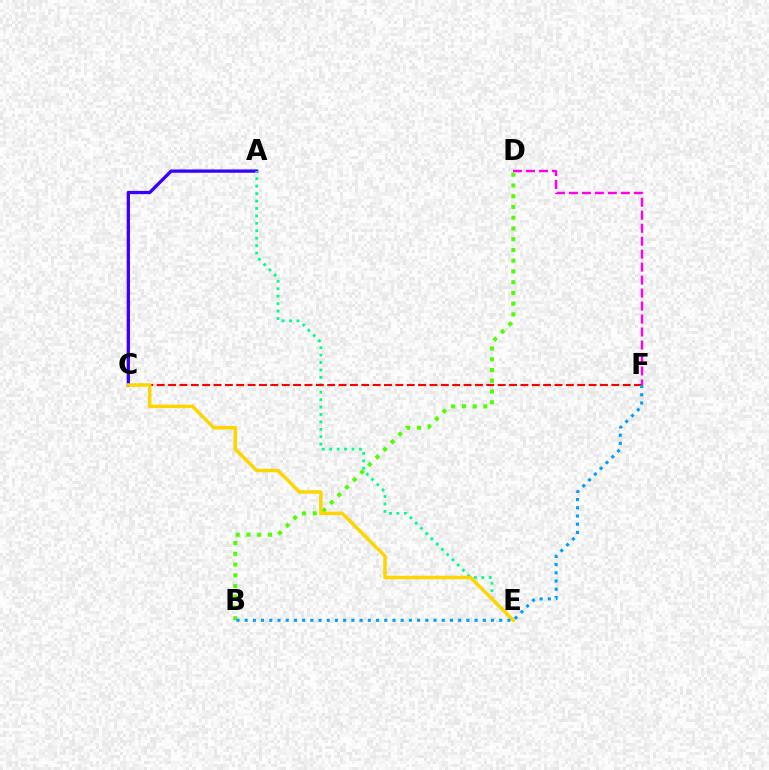{('B', 'D'): [{'color': '#4fff00', 'line_style': 'dotted', 'thickness': 2.92}], ('A', 'C'): [{'color': '#3700ff', 'line_style': 'solid', 'thickness': 2.37}], ('A', 'E'): [{'color': '#00ff86', 'line_style': 'dotted', 'thickness': 2.02}], ('D', 'F'): [{'color': '#ff00ed', 'line_style': 'dashed', 'thickness': 1.76}], ('C', 'F'): [{'color': '#ff0000', 'line_style': 'dashed', 'thickness': 1.54}], ('C', 'E'): [{'color': '#ffd500', 'line_style': 'solid', 'thickness': 2.49}], ('B', 'F'): [{'color': '#009eff', 'line_style': 'dotted', 'thickness': 2.23}]}